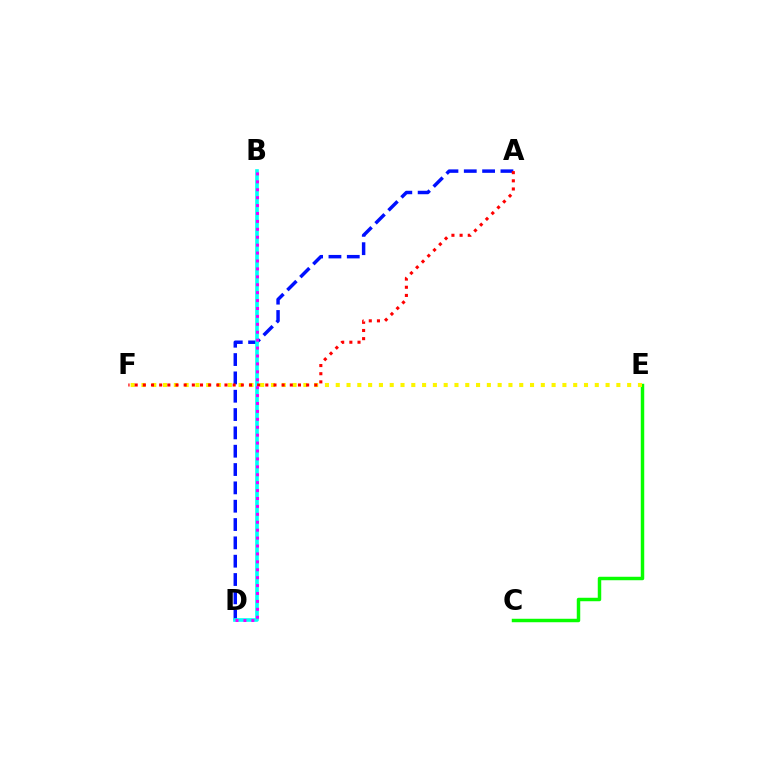{('A', 'D'): [{'color': '#0010ff', 'line_style': 'dashed', 'thickness': 2.49}], ('C', 'E'): [{'color': '#08ff00', 'line_style': 'solid', 'thickness': 2.49}], ('E', 'F'): [{'color': '#fcf500', 'line_style': 'dotted', 'thickness': 2.93}], ('B', 'D'): [{'color': '#00fff6', 'line_style': 'solid', 'thickness': 2.63}, {'color': '#ee00ff', 'line_style': 'dotted', 'thickness': 2.15}], ('A', 'F'): [{'color': '#ff0000', 'line_style': 'dotted', 'thickness': 2.22}]}